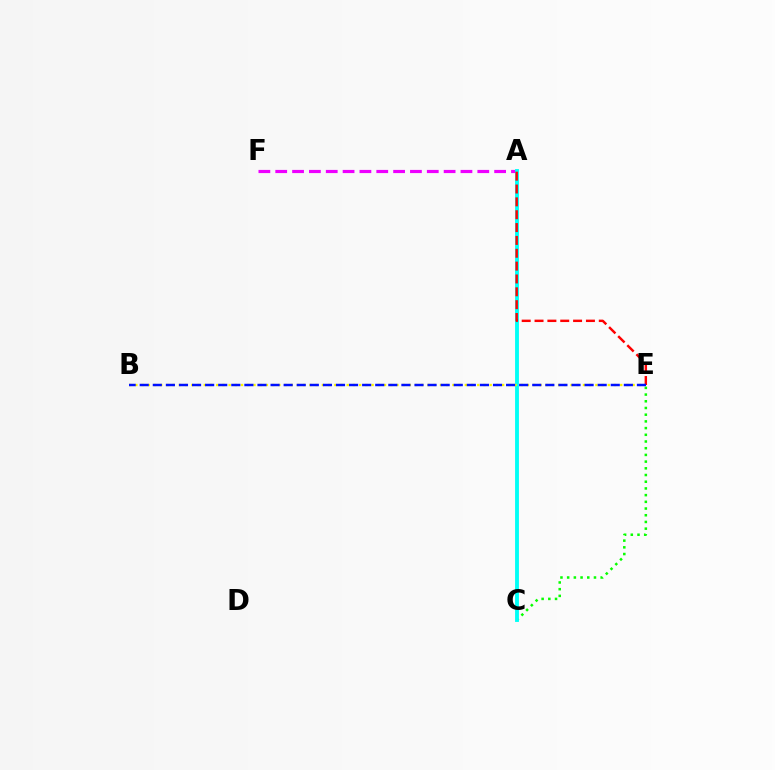{('A', 'F'): [{'color': '#ee00ff', 'line_style': 'dashed', 'thickness': 2.29}], ('C', 'E'): [{'color': '#08ff00', 'line_style': 'dotted', 'thickness': 1.82}], ('A', 'C'): [{'color': '#00fff6', 'line_style': 'solid', 'thickness': 2.78}], ('B', 'E'): [{'color': '#fcf500', 'line_style': 'dotted', 'thickness': 1.69}, {'color': '#0010ff', 'line_style': 'dashed', 'thickness': 1.78}], ('A', 'E'): [{'color': '#ff0000', 'line_style': 'dashed', 'thickness': 1.75}]}